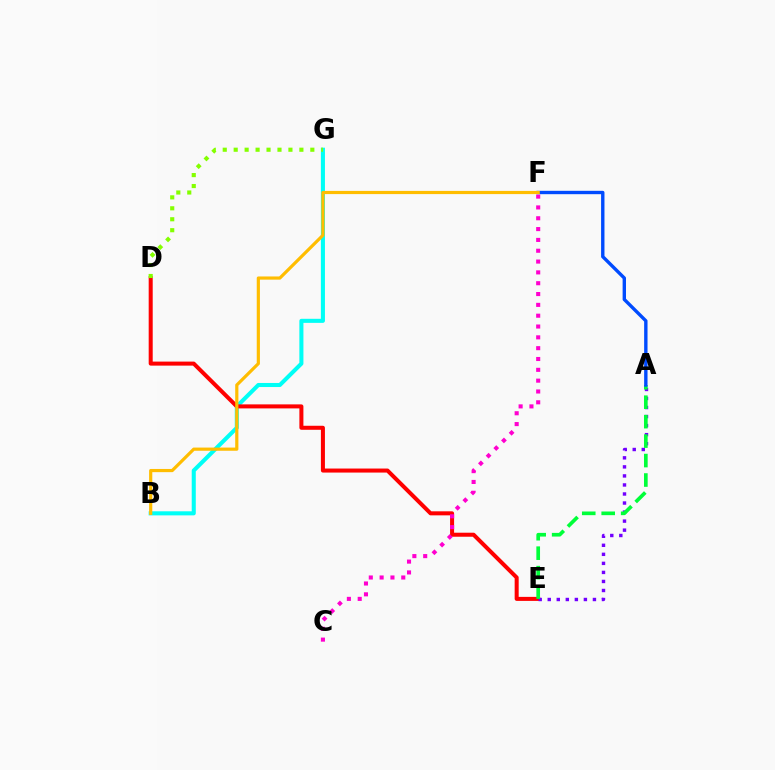{('B', 'G'): [{'color': '#00fff6', 'line_style': 'solid', 'thickness': 2.93}], ('D', 'E'): [{'color': '#ff0000', 'line_style': 'solid', 'thickness': 2.9}], ('A', 'E'): [{'color': '#7200ff', 'line_style': 'dotted', 'thickness': 2.46}, {'color': '#00ff39', 'line_style': 'dashed', 'thickness': 2.64}], ('C', 'F'): [{'color': '#ff00cf', 'line_style': 'dotted', 'thickness': 2.94}], ('A', 'F'): [{'color': '#004bff', 'line_style': 'solid', 'thickness': 2.43}], ('B', 'F'): [{'color': '#ffbd00', 'line_style': 'solid', 'thickness': 2.29}], ('D', 'G'): [{'color': '#84ff00', 'line_style': 'dotted', 'thickness': 2.97}]}